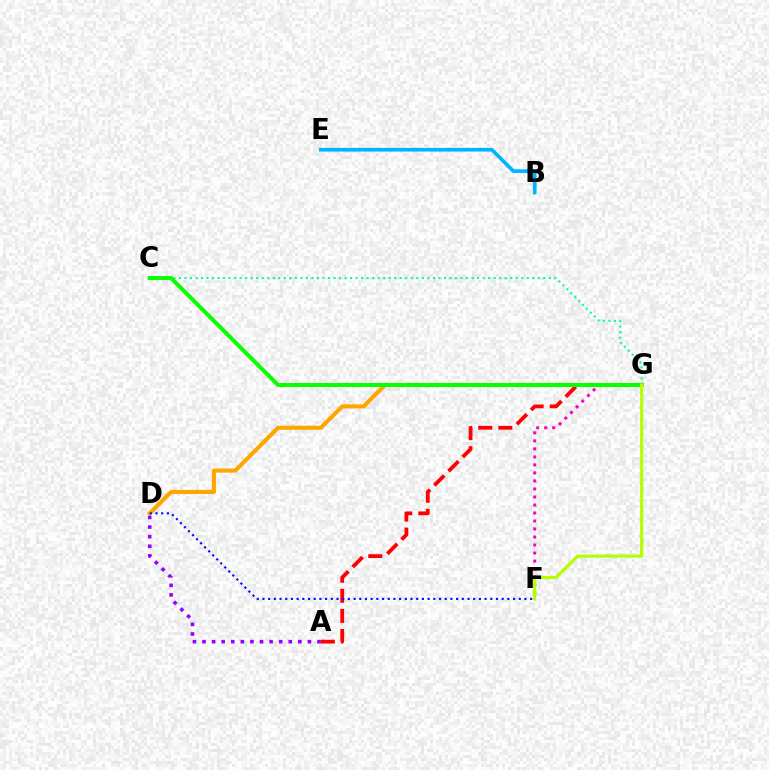{('A', 'G'): [{'color': '#ff0000', 'line_style': 'dashed', 'thickness': 2.73}], ('B', 'E'): [{'color': '#00b5ff', 'line_style': 'solid', 'thickness': 2.65}], ('C', 'G'): [{'color': '#00ff9d', 'line_style': 'dotted', 'thickness': 1.5}, {'color': '#08ff00', 'line_style': 'solid', 'thickness': 2.87}], ('F', 'G'): [{'color': '#ff00bd', 'line_style': 'dotted', 'thickness': 2.18}, {'color': '#b3ff00', 'line_style': 'solid', 'thickness': 2.25}], ('D', 'G'): [{'color': '#ffa500', 'line_style': 'solid', 'thickness': 2.95}], ('D', 'F'): [{'color': '#0010ff', 'line_style': 'dotted', 'thickness': 1.55}], ('A', 'D'): [{'color': '#9b00ff', 'line_style': 'dotted', 'thickness': 2.6}]}